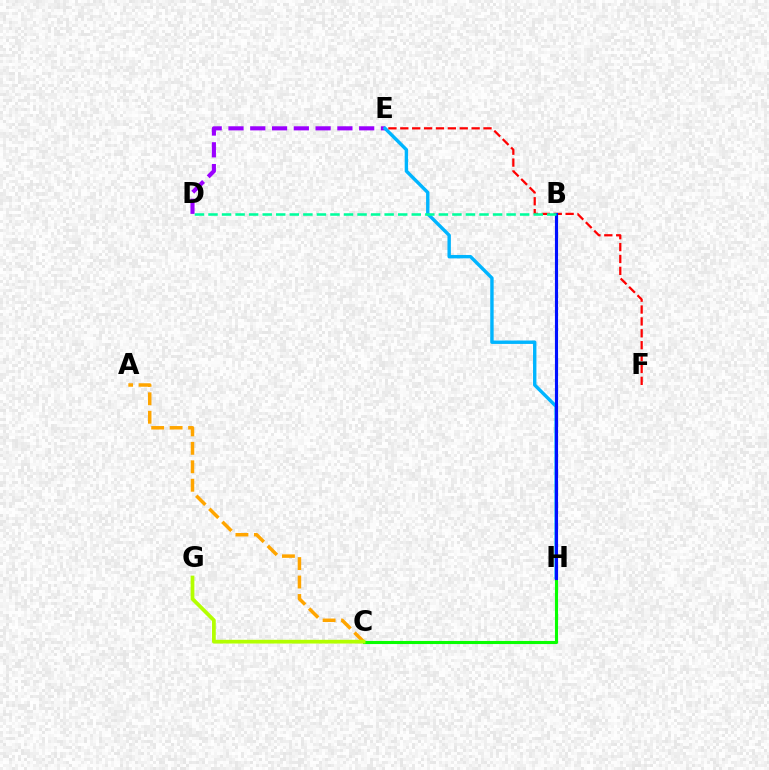{('B', 'H'): [{'color': '#ff00bd', 'line_style': 'dotted', 'thickness': 1.99}, {'color': '#0010ff', 'line_style': 'solid', 'thickness': 2.26}], ('D', 'E'): [{'color': '#9b00ff', 'line_style': 'dashed', 'thickness': 2.96}], ('E', 'H'): [{'color': '#00b5ff', 'line_style': 'solid', 'thickness': 2.45}], ('C', 'H'): [{'color': '#08ff00', 'line_style': 'solid', 'thickness': 2.23}], ('A', 'C'): [{'color': '#ffa500', 'line_style': 'dashed', 'thickness': 2.51}], ('C', 'G'): [{'color': '#b3ff00', 'line_style': 'solid', 'thickness': 2.69}], ('E', 'F'): [{'color': '#ff0000', 'line_style': 'dashed', 'thickness': 1.61}], ('B', 'D'): [{'color': '#00ff9d', 'line_style': 'dashed', 'thickness': 1.84}]}